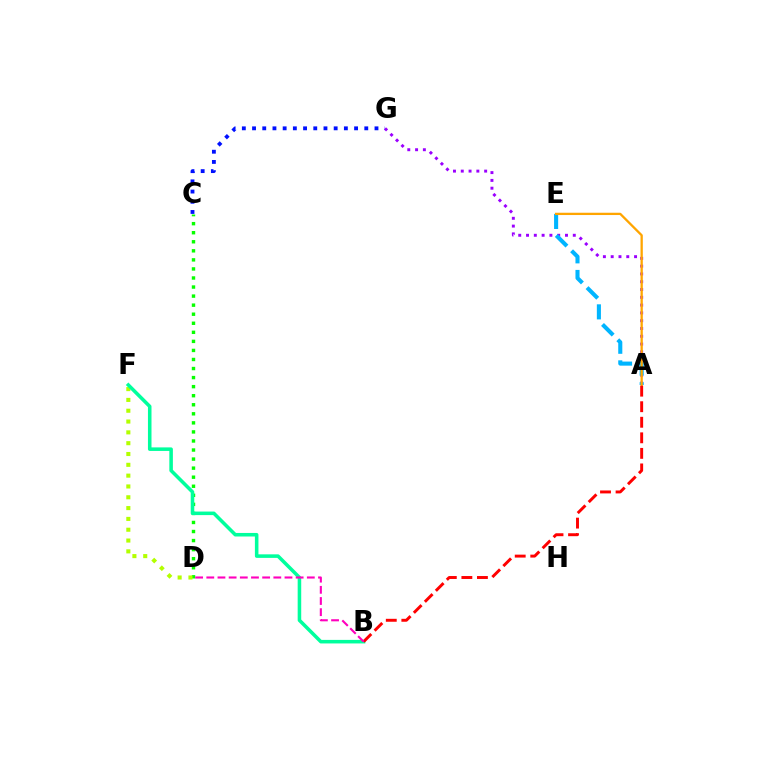{('C', 'D'): [{'color': '#08ff00', 'line_style': 'dotted', 'thickness': 2.46}], ('D', 'F'): [{'color': '#b3ff00', 'line_style': 'dotted', 'thickness': 2.94}], ('A', 'G'): [{'color': '#9b00ff', 'line_style': 'dotted', 'thickness': 2.12}], ('A', 'E'): [{'color': '#00b5ff', 'line_style': 'dashed', 'thickness': 2.94}, {'color': '#ffa500', 'line_style': 'solid', 'thickness': 1.65}], ('C', 'G'): [{'color': '#0010ff', 'line_style': 'dotted', 'thickness': 2.77}], ('B', 'F'): [{'color': '#00ff9d', 'line_style': 'solid', 'thickness': 2.55}], ('A', 'B'): [{'color': '#ff0000', 'line_style': 'dashed', 'thickness': 2.11}], ('B', 'D'): [{'color': '#ff00bd', 'line_style': 'dashed', 'thickness': 1.52}]}